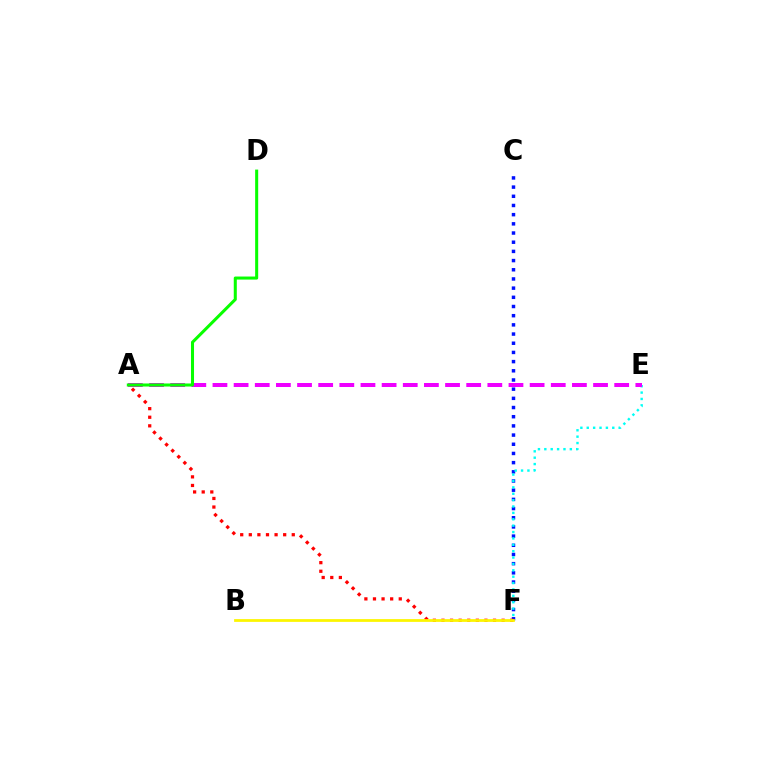{('C', 'F'): [{'color': '#0010ff', 'line_style': 'dotted', 'thickness': 2.5}], ('A', 'F'): [{'color': '#ff0000', 'line_style': 'dotted', 'thickness': 2.33}], ('E', 'F'): [{'color': '#00fff6', 'line_style': 'dotted', 'thickness': 1.73}], ('B', 'F'): [{'color': '#fcf500', 'line_style': 'solid', 'thickness': 1.99}], ('A', 'E'): [{'color': '#ee00ff', 'line_style': 'dashed', 'thickness': 2.87}], ('A', 'D'): [{'color': '#08ff00', 'line_style': 'solid', 'thickness': 2.19}]}